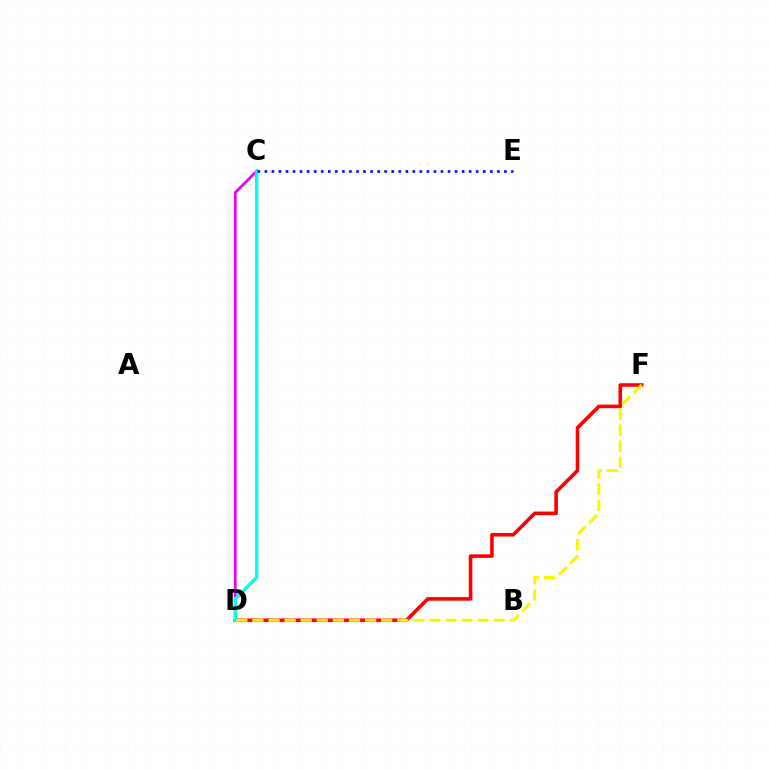{('C', 'D'): [{'color': '#ee00ff', 'line_style': 'solid', 'thickness': 1.98}, {'color': '#08ff00', 'line_style': 'solid', 'thickness': 2.11}, {'color': '#00fff6', 'line_style': 'solid', 'thickness': 2.2}], ('D', 'F'): [{'color': '#ff0000', 'line_style': 'solid', 'thickness': 2.59}, {'color': '#fcf500', 'line_style': 'dashed', 'thickness': 2.19}], ('C', 'E'): [{'color': '#0010ff', 'line_style': 'dotted', 'thickness': 1.91}]}